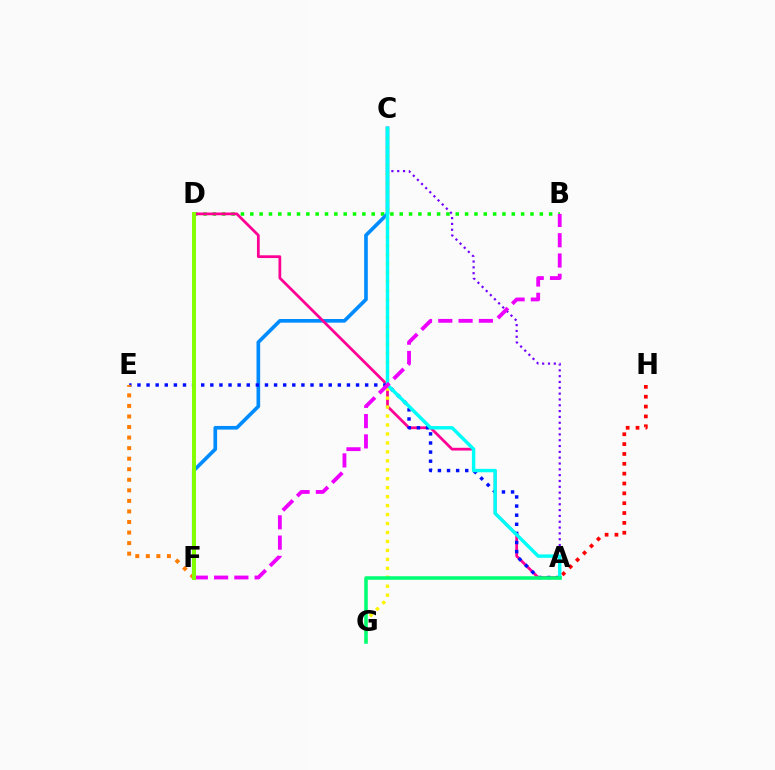{('B', 'D'): [{'color': '#08ff00', 'line_style': 'dotted', 'thickness': 2.54}], ('C', 'F'): [{'color': '#008cff', 'line_style': 'solid', 'thickness': 2.63}], ('A', 'D'): [{'color': '#ff0094', 'line_style': 'solid', 'thickness': 1.99}], ('A', 'H'): [{'color': '#ff0000', 'line_style': 'dotted', 'thickness': 2.68}], ('A', 'E'): [{'color': '#0010ff', 'line_style': 'dotted', 'thickness': 2.47}], ('C', 'G'): [{'color': '#fcf500', 'line_style': 'dotted', 'thickness': 2.43}], ('A', 'C'): [{'color': '#7200ff', 'line_style': 'dotted', 'thickness': 1.58}, {'color': '#00fff6', 'line_style': 'solid', 'thickness': 2.46}], ('E', 'F'): [{'color': '#ff7c00', 'line_style': 'dotted', 'thickness': 2.87}], ('B', 'F'): [{'color': '#ee00ff', 'line_style': 'dashed', 'thickness': 2.75}], ('A', 'G'): [{'color': '#00ff74', 'line_style': 'solid', 'thickness': 2.56}], ('D', 'F'): [{'color': '#84ff00', 'line_style': 'solid', 'thickness': 2.85}]}